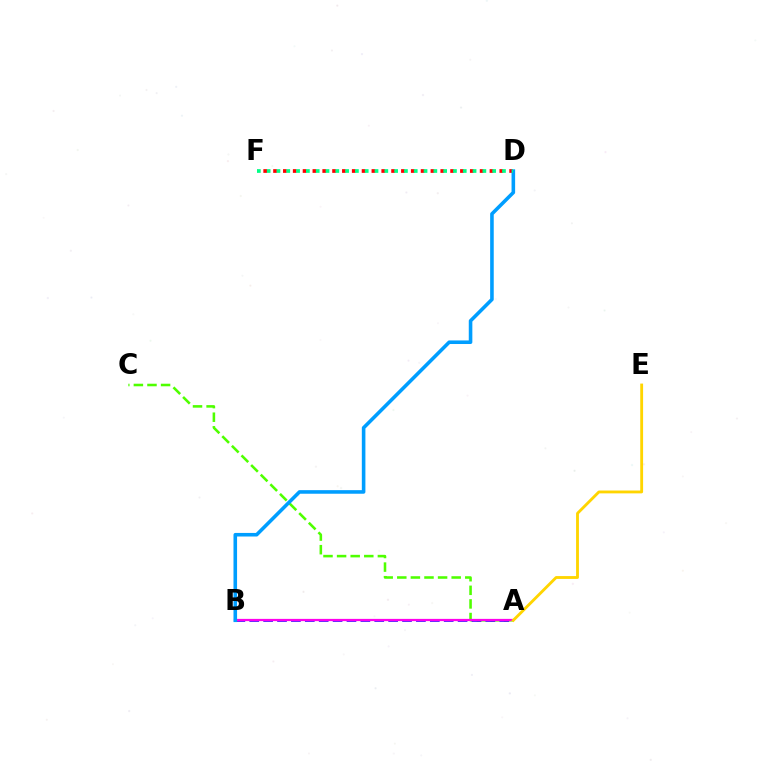{('A', 'C'): [{'color': '#4fff00', 'line_style': 'dashed', 'thickness': 1.85}], ('A', 'B'): [{'color': '#3700ff', 'line_style': 'dashed', 'thickness': 1.89}, {'color': '#ff00ed', 'line_style': 'solid', 'thickness': 1.61}], ('D', 'F'): [{'color': '#ff0000', 'line_style': 'dotted', 'thickness': 2.67}, {'color': '#00ff86', 'line_style': 'dotted', 'thickness': 2.66}], ('B', 'D'): [{'color': '#009eff', 'line_style': 'solid', 'thickness': 2.58}], ('A', 'E'): [{'color': '#ffd500', 'line_style': 'solid', 'thickness': 2.05}]}